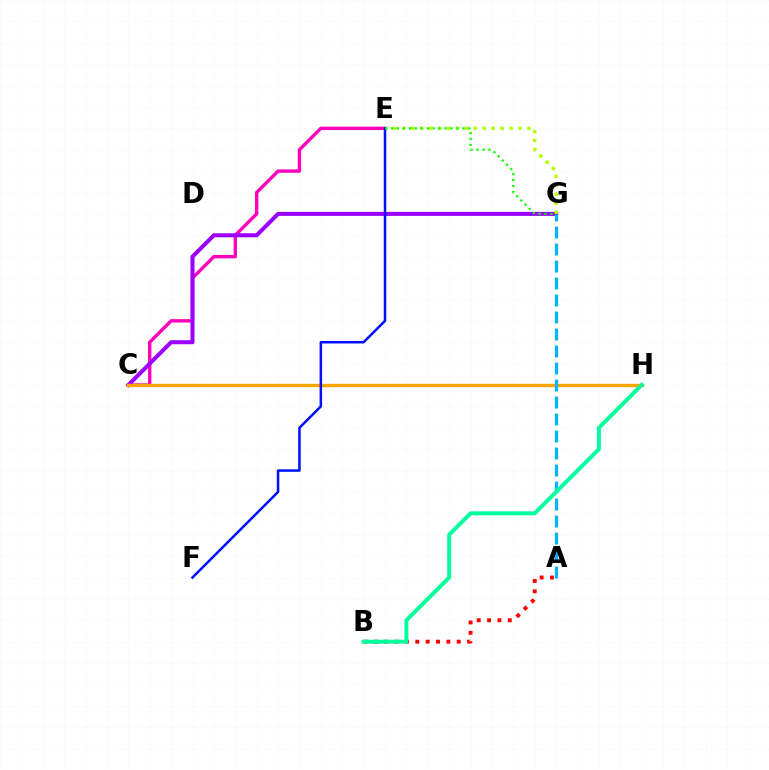{('C', 'E'): [{'color': '#ff00bd', 'line_style': 'solid', 'thickness': 2.43}], ('A', 'B'): [{'color': '#ff0000', 'line_style': 'dotted', 'thickness': 2.81}], ('C', 'G'): [{'color': '#9b00ff', 'line_style': 'solid', 'thickness': 2.9}], ('E', 'G'): [{'color': '#b3ff00', 'line_style': 'dotted', 'thickness': 2.43}, {'color': '#08ff00', 'line_style': 'dotted', 'thickness': 1.61}], ('C', 'H'): [{'color': '#ffa500', 'line_style': 'solid', 'thickness': 2.43}], ('A', 'G'): [{'color': '#00b5ff', 'line_style': 'dashed', 'thickness': 2.31}], ('B', 'H'): [{'color': '#00ff9d', 'line_style': 'solid', 'thickness': 2.86}], ('E', 'F'): [{'color': '#0010ff', 'line_style': 'solid', 'thickness': 1.82}]}